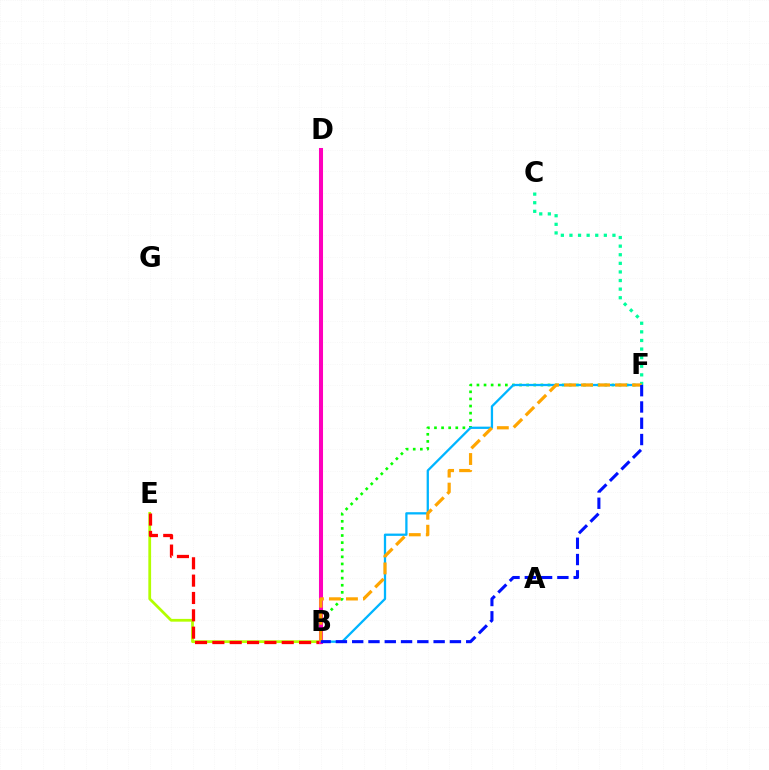{('B', 'D'): [{'color': '#9b00ff', 'line_style': 'dashed', 'thickness': 2.72}, {'color': '#ff00bd', 'line_style': 'solid', 'thickness': 2.91}], ('C', 'F'): [{'color': '#00ff9d', 'line_style': 'dotted', 'thickness': 2.34}], ('B', 'E'): [{'color': '#b3ff00', 'line_style': 'solid', 'thickness': 1.99}, {'color': '#ff0000', 'line_style': 'dashed', 'thickness': 2.36}], ('B', 'F'): [{'color': '#08ff00', 'line_style': 'dotted', 'thickness': 1.93}, {'color': '#00b5ff', 'line_style': 'solid', 'thickness': 1.64}, {'color': '#ffa500', 'line_style': 'dashed', 'thickness': 2.31}, {'color': '#0010ff', 'line_style': 'dashed', 'thickness': 2.21}]}